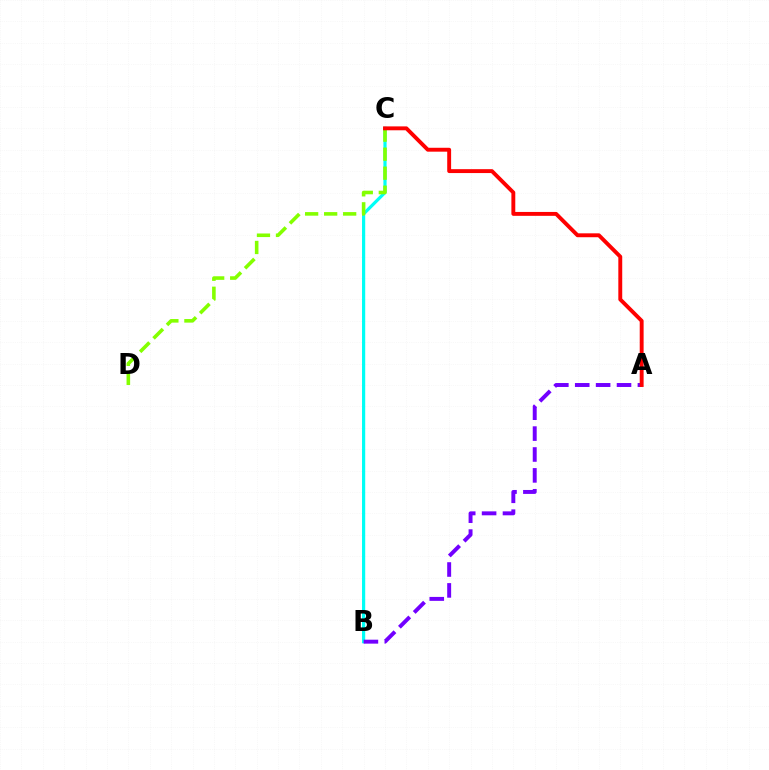{('B', 'C'): [{'color': '#00fff6', 'line_style': 'solid', 'thickness': 2.3}], ('A', 'B'): [{'color': '#7200ff', 'line_style': 'dashed', 'thickness': 2.84}], ('C', 'D'): [{'color': '#84ff00', 'line_style': 'dashed', 'thickness': 2.58}], ('A', 'C'): [{'color': '#ff0000', 'line_style': 'solid', 'thickness': 2.81}]}